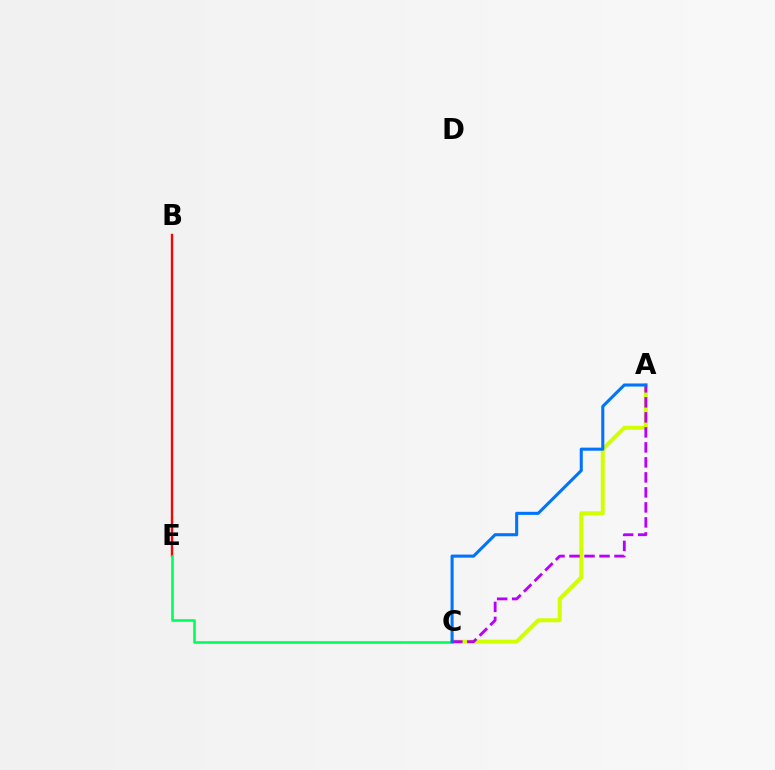{('A', 'C'): [{'color': '#d1ff00', 'line_style': 'solid', 'thickness': 2.87}, {'color': '#b900ff', 'line_style': 'dashed', 'thickness': 2.04}, {'color': '#0074ff', 'line_style': 'solid', 'thickness': 2.21}], ('B', 'E'): [{'color': '#ff0000', 'line_style': 'solid', 'thickness': 1.7}], ('C', 'E'): [{'color': '#00ff5c', 'line_style': 'solid', 'thickness': 1.88}]}